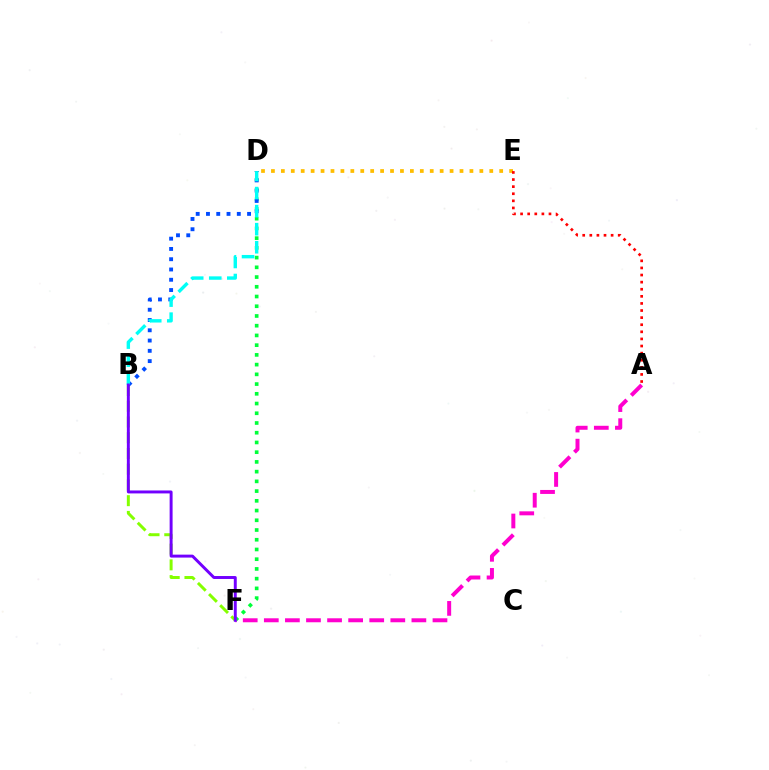{('B', 'F'): [{'color': '#84ff00', 'line_style': 'dashed', 'thickness': 2.14}, {'color': '#7200ff', 'line_style': 'solid', 'thickness': 2.12}], ('D', 'F'): [{'color': '#00ff39', 'line_style': 'dotted', 'thickness': 2.64}], ('A', 'F'): [{'color': '#ff00cf', 'line_style': 'dashed', 'thickness': 2.86}], ('B', 'D'): [{'color': '#004bff', 'line_style': 'dotted', 'thickness': 2.79}, {'color': '#00fff6', 'line_style': 'dashed', 'thickness': 2.45}], ('D', 'E'): [{'color': '#ffbd00', 'line_style': 'dotted', 'thickness': 2.7}], ('A', 'E'): [{'color': '#ff0000', 'line_style': 'dotted', 'thickness': 1.93}]}